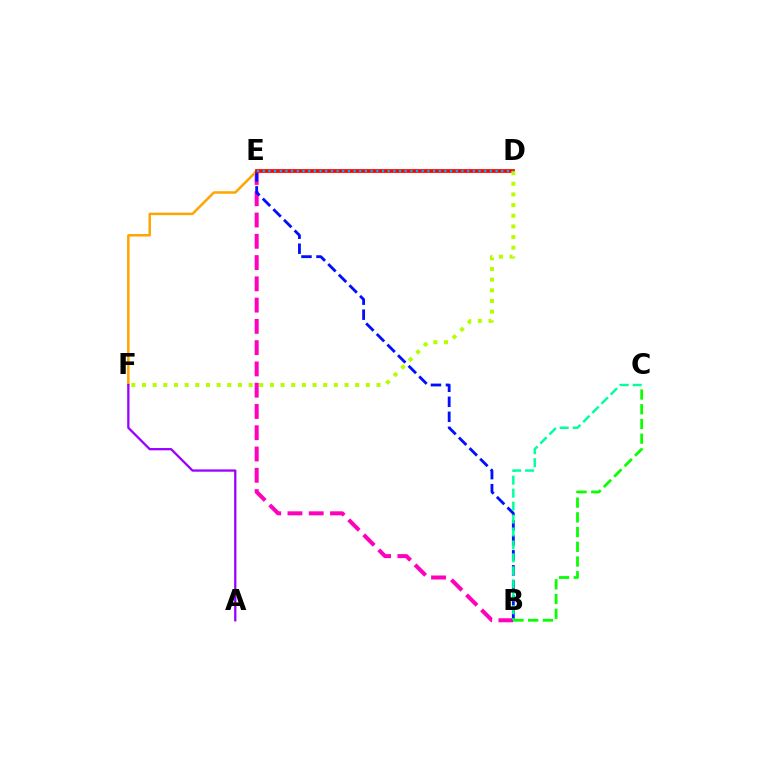{('B', 'E'): [{'color': '#ff00bd', 'line_style': 'dashed', 'thickness': 2.89}, {'color': '#0010ff', 'line_style': 'dashed', 'thickness': 2.04}], ('E', 'F'): [{'color': '#ffa500', 'line_style': 'solid', 'thickness': 1.8}], ('A', 'F'): [{'color': '#9b00ff', 'line_style': 'solid', 'thickness': 1.64}], ('B', 'C'): [{'color': '#00ff9d', 'line_style': 'dashed', 'thickness': 1.76}, {'color': '#08ff00', 'line_style': 'dashed', 'thickness': 2.0}], ('D', 'E'): [{'color': '#ff0000', 'line_style': 'solid', 'thickness': 2.68}, {'color': '#00b5ff', 'line_style': 'dotted', 'thickness': 1.54}], ('D', 'F'): [{'color': '#b3ff00', 'line_style': 'dotted', 'thickness': 2.9}]}